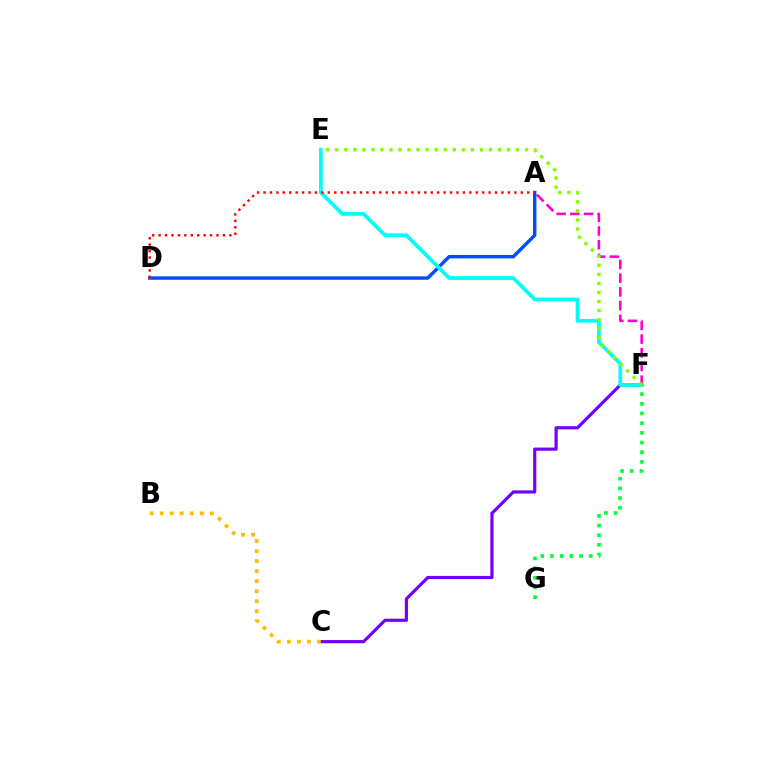{('F', 'G'): [{'color': '#00ff39', 'line_style': 'dotted', 'thickness': 2.63}], ('A', 'F'): [{'color': '#ff00cf', 'line_style': 'dashed', 'thickness': 1.86}], ('A', 'D'): [{'color': '#004bff', 'line_style': 'solid', 'thickness': 2.45}, {'color': '#ff0000', 'line_style': 'dotted', 'thickness': 1.75}], ('C', 'F'): [{'color': '#7200ff', 'line_style': 'solid', 'thickness': 2.28}], ('E', 'F'): [{'color': '#00fff6', 'line_style': 'solid', 'thickness': 2.69}, {'color': '#84ff00', 'line_style': 'dotted', 'thickness': 2.46}], ('B', 'C'): [{'color': '#ffbd00', 'line_style': 'dotted', 'thickness': 2.72}]}